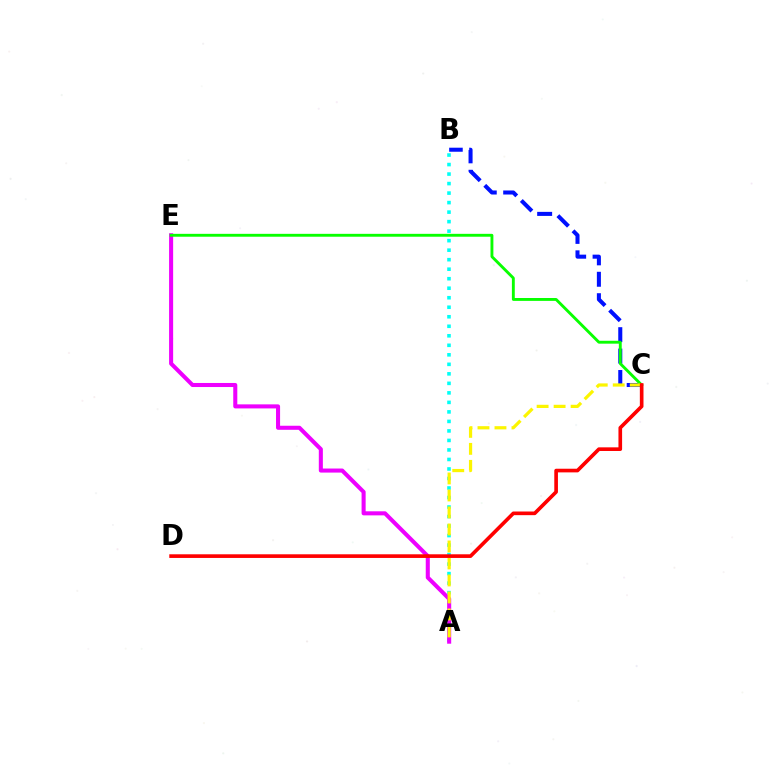{('A', 'B'): [{'color': '#00fff6', 'line_style': 'dotted', 'thickness': 2.58}], ('B', 'C'): [{'color': '#0010ff', 'line_style': 'dashed', 'thickness': 2.91}], ('A', 'E'): [{'color': '#ee00ff', 'line_style': 'solid', 'thickness': 2.92}], ('C', 'E'): [{'color': '#08ff00', 'line_style': 'solid', 'thickness': 2.07}], ('A', 'C'): [{'color': '#fcf500', 'line_style': 'dashed', 'thickness': 2.31}], ('C', 'D'): [{'color': '#ff0000', 'line_style': 'solid', 'thickness': 2.63}]}